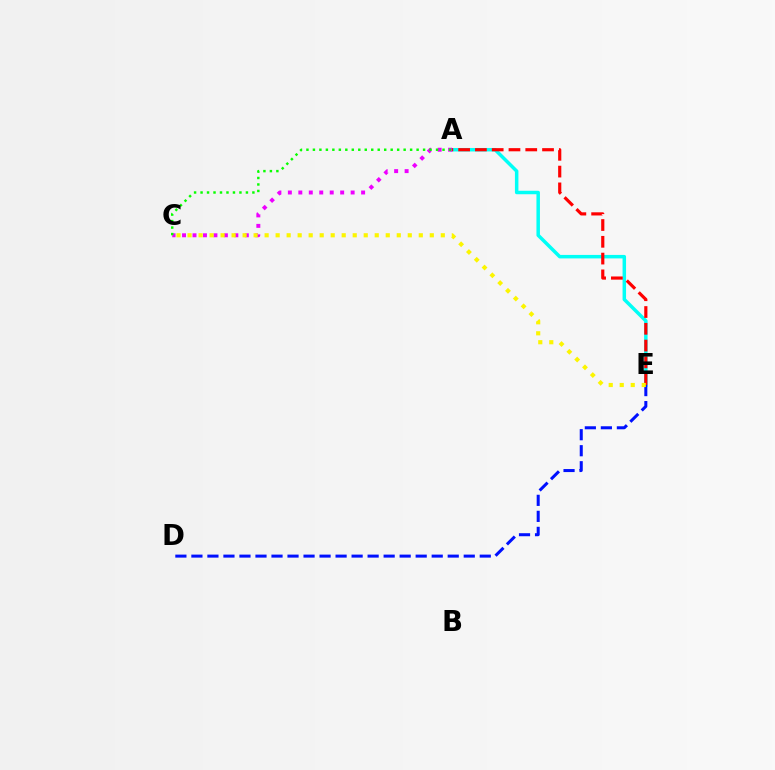{('A', 'E'): [{'color': '#00fff6', 'line_style': 'solid', 'thickness': 2.51}, {'color': '#ff0000', 'line_style': 'dashed', 'thickness': 2.28}], ('A', 'C'): [{'color': '#ee00ff', 'line_style': 'dotted', 'thickness': 2.84}, {'color': '#08ff00', 'line_style': 'dotted', 'thickness': 1.76}], ('D', 'E'): [{'color': '#0010ff', 'line_style': 'dashed', 'thickness': 2.18}], ('C', 'E'): [{'color': '#fcf500', 'line_style': 'dotted', 'thickness': 2.99}]}